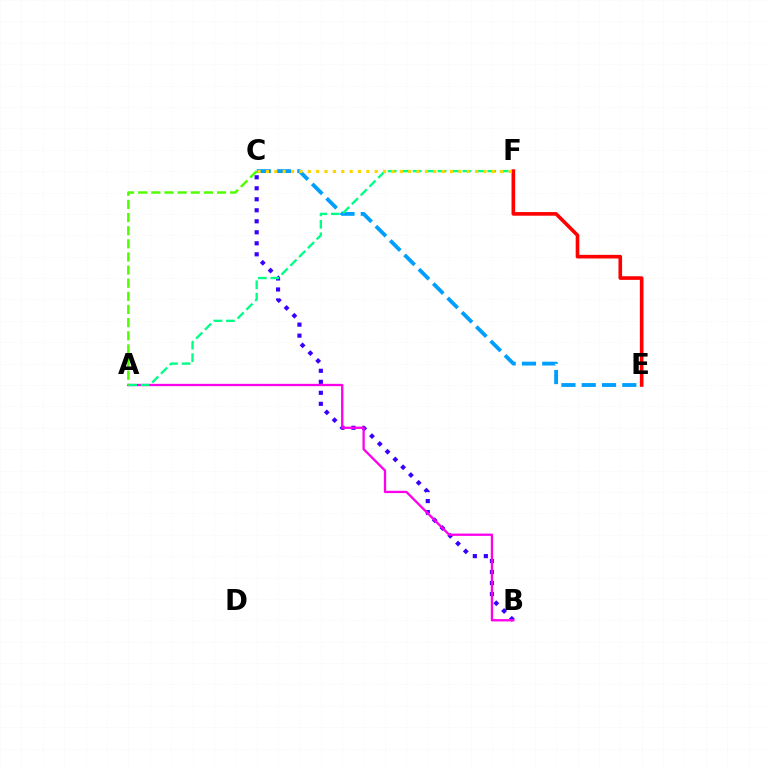{('B', 'C'): [{'color': '#3700ff', 'line_style': 'dotted', 'thickness': 2.99}], ('C', 'E'): [{'color': '#009eff', 'line_style': 'dashed', 'thickness': 2.76}], ('A', 'B'): [{'color': '#ff00ed', 'line_style': 'solid', 'thickness': 1.66}], ('A', 'F'): [{'color': '#00ff86', 'line_style': 'dashed', 'thickness': 1.69}], ('E', 'F'): [{'color': '#ff0000', 'line_style': 'solid', 'thickness': 2.61}], ('A', 'C'): [{'color': '#4fff00', 'line_style': 'dashed', 'thickness': 1.78}], ('C', 'F'): [{'color': '#ffd500', 'line_style': 'dotted', 'thickness': 2.27}]}